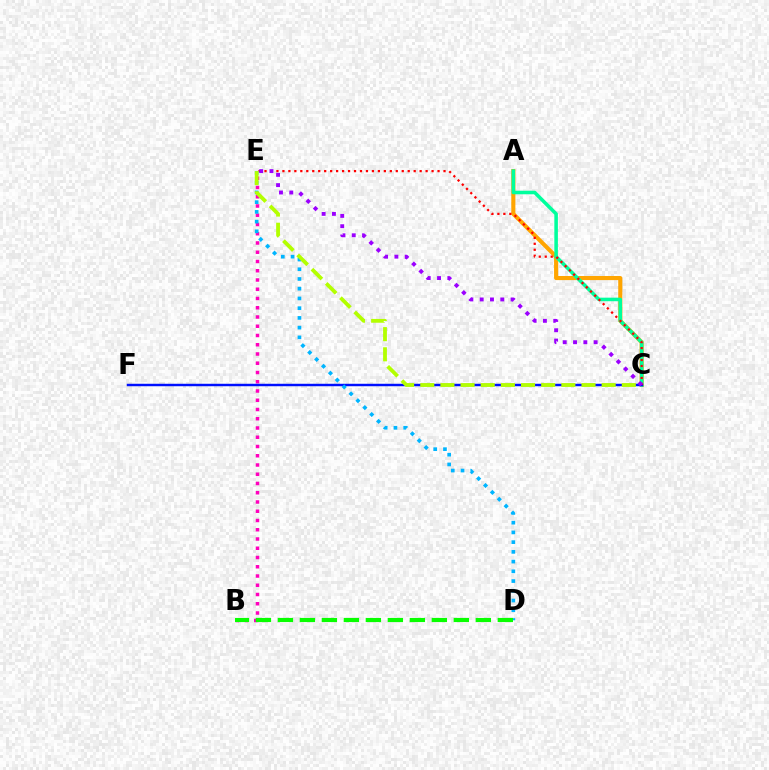{('B', 'E'): [{'color': '#ff00bd', 'line_style': 'dotted', 'thickness': 2.51}], ('A', 'C'): [{'color': '#ffa500', 'line_style': 'solid', 'thickness': 2.95}, {'color': '#00ff9d', 'line_style': 'solid', 'thickness': 2.56}], ('C', 'F'): [{'color': '#0010ff', 'line_style': 'solid', 'thickness': 1.77}], ('C', 'E'): [{'color': '#ff0000', 'line_style': 'dotted', 'thickness': 1.62}, {'color': '#9b00ff', 'line_style': 'dotted', 'thickness': 2.8}, {'color': '#b3ff00', 'line_style': 'dashed', 'thickness': 2.74}], ('D', 'E'): [{'color': '#00b5ff', 'line_style': 'dotted', 'thickness': 2.64}], ('B', 'D'): [{'color': '#08ff00', 'line_style': 'dashed', 'thickness': 2.99}]}